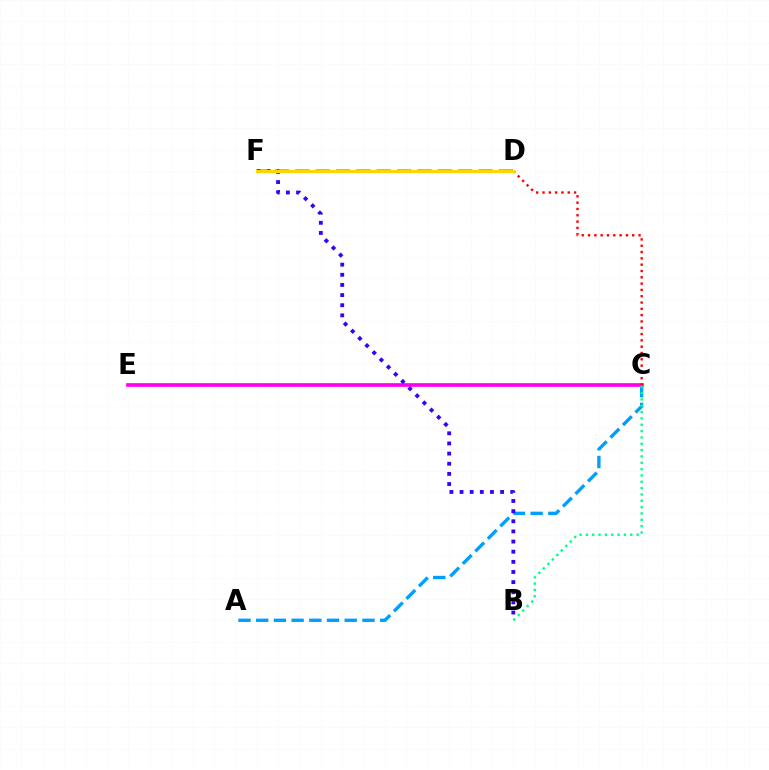{('A', 'C'): [{'color': '#009eff', 'line_style': 'dashed', 'thickness': 2.41}], ('D', 'F'): [{'color': '#4fff00', 'line_style': 'dashed', 'thickness': 2.77}, {'color': '#ffd500', 'line_style': 'solid', 'thickness': 2.28}], ('C', 'E'): [{'color': '#ff00ed', 'line_style': 'solid', 'thickness': 2.64}], ('B', 'F'): [{'color': '#3700ff', 'line_style': 'dotted', 'thickness': 2.76}], ('B', 'C'): [{'color': '#00ff86', 'line_style': 'dotted', 'thickness': 1.72}], ('C', 'D'): [{'color': '#ff0000', 'line_style': 'dotted', 'thickness': 1.71}]}